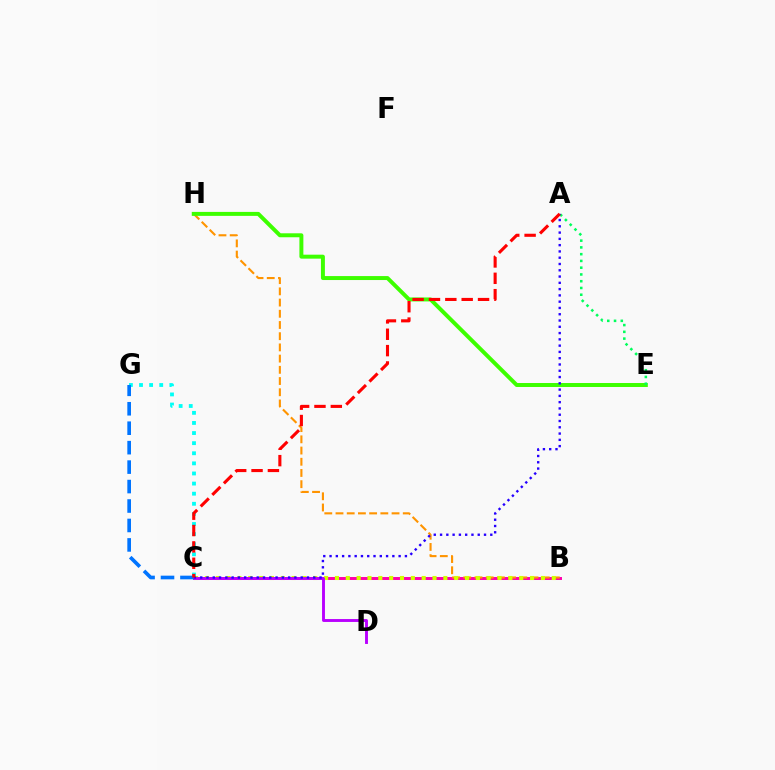{('B', 'C'): [{'color': '#ff00ac', 'line_style': 'solid', 'thickness': 2.13}, {'color': '#d1ff00', 'line_style': 'dotted', 'thickness': 2.95}], ('B', 'H'): [{'color': '#ff9400', 'line_style': 'dashed', 'thickness': 1.52}], ('C', 'G'): [{'color': '#00fff6', 'line_style': 'dotted', 'thickness': 2.75}, {'color': '#0074ff', 'line_style': 'dashed', 'thickness': 2.64}], ('E', 'H'): [{'color': '#3dff00', 'line_style': 'solid', 'thickness': 2.85}], ('C', 'D'): [{'color': '#b900ff', 'line_style': 'solid', 'thickness': 2.09}], ('A', 'E'): [{'color': '#00ff5c', 'line_style': 'dotted', 'thickness': 1.84}], ('A', 'C'): [{'color': '#2500ff', 'line_style': 'dotted', 'thickness': 1.71}, {'color': '#ff0000', 'line_style': 'dashed', 'thickness': 2.22}]}